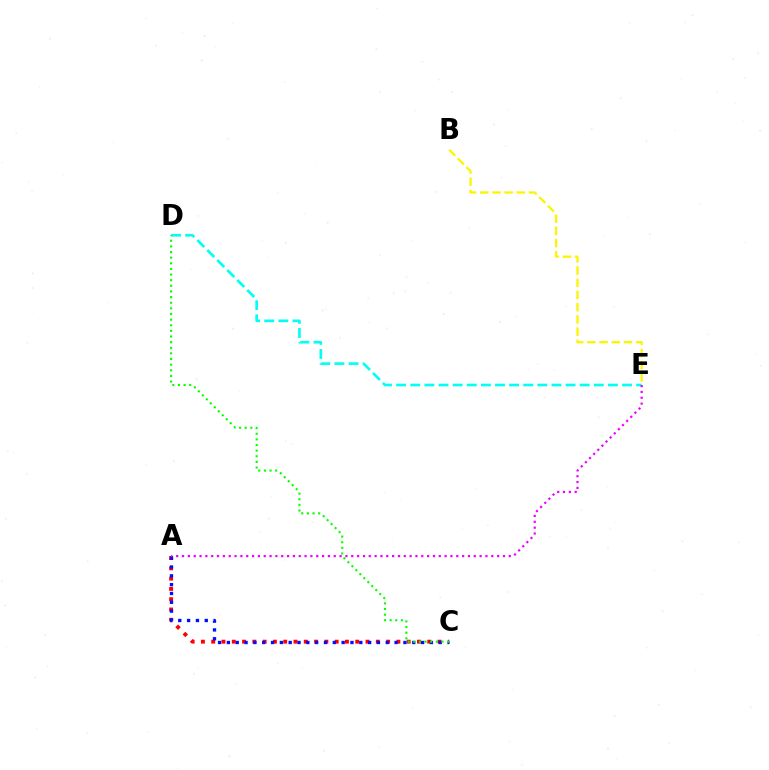{('A', 'C'): [{'color': '#ff0000', 'line_style': 'dotted', 'thickness': 2.8}, {'color': '#0010ff', 'line_style': 'dotted', 'thickness': 2.4}], ('D', 'E'): [{'color': '#00fff6', 'line_style': 'dashed', 'thickness': 1.92}], ('B', 'E'): [{'color': '#fcf500', 'line_style': 'dashed', 'thickness': 1.66}], ('C', 'D'): [{'color': '#08ff00', 'line_style': 'dotted', 'thickness': 1.53}], ('A', 'E'): [{'color': '#ee00ff', 'line_style': 'dotted', 'thickness': 1.59}]}